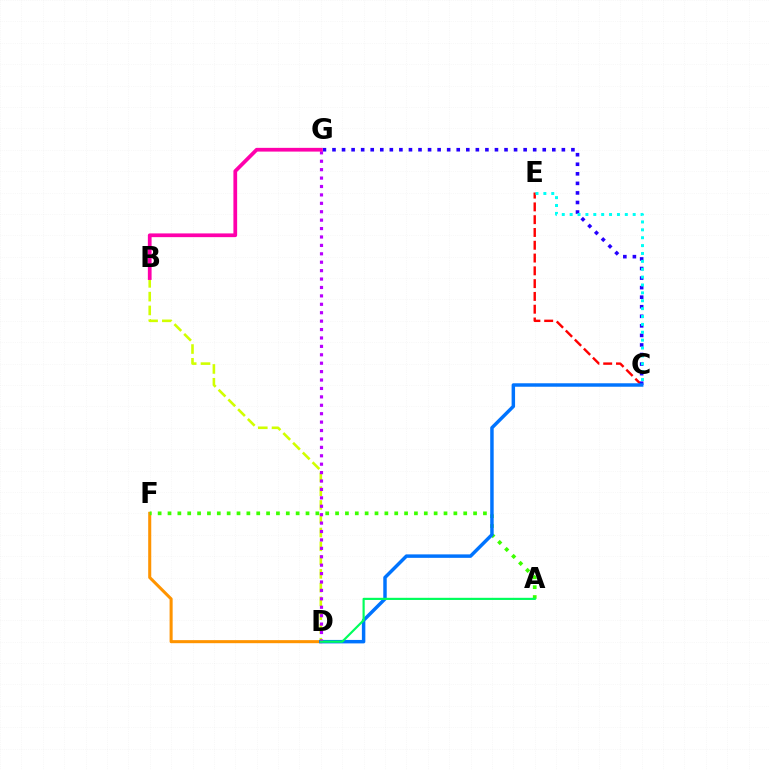{('C', 'E'): [{'color': '#ff0000', 'line_style': 'dashed', 'thickness': 1.74}, {'color': '#00fff6', 'line_style': 'dotted', 'thickness': 2.14}], ('B', 'D'): [{'color': '#d1ff00', 'line_style': 'dashed', 'thickness': 1.87}], ('D', 'F'): [{'color': '#ff9400', 'line_style': 'solid', 'thickness': 2.2}], ('C', 'G'): [{'color': '#2500ff', 'line_style': 'dotted', 'thickness': 2.6}], ('A', 'F'): [{'color': '#3dff00', 'line_style': 'dotted', 'thickness': 2.68}], ('C', 'D'): [{'color': '#0074ff', 'line_style': 'solid', 'thickness': 2.49}], ('D', 'G'): [{'color': '#b900ff', 'line_style': 'dotted', 'thickness': 2.29}], ('A', 'D'): [{'color': '#00ff5c', 'line_style': 'solid', 'thickness': 1.56}], ('B', 'G'): [{'color': '#ff00ac', 'line_style': 'solid', 'thickness': 2.69}]}